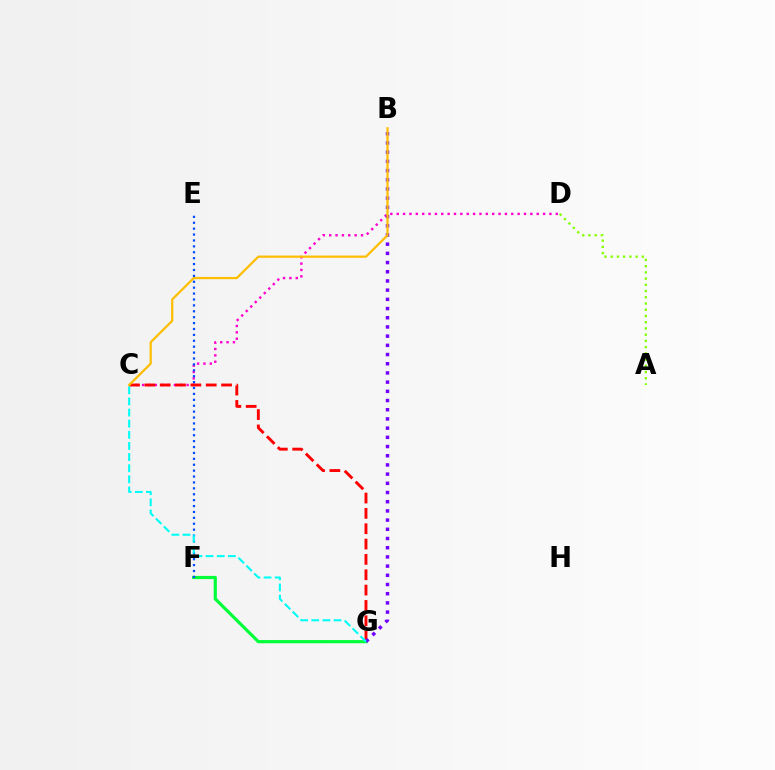{('C', 'D'): [{'color': '#ff00cf', 'line_style': 'dotted', 'thickness': 1.73}], ('A', 'D'): [{'color': '#84ff00', 'line_style': 'dotted', 'thickness': 1.69}], ('F', 'G'): [{'color': '#00ff39', 'line_style': 'solid', 'thickness': 2.28}], ('C', 'G'): [{'color': '#ff0000', 'line_style': 'dashed', 'thickness': 2.08}, {'color': '#00fff6', 'line_style': 'dashed', 'thickness': 1.51}], ('E', 'F'): [{'color': '#004bff', 'line_style': 'dotted', 'thickness': 1.6}], ('B', 'G'): [{'color': '#7200ff', 'line_style': 'dotted', 'thickness': 2.5}], ('B', 'C'): [{'color': '#ffbd00', 'line_style': 'solid', 'thickness': 1.6}]}